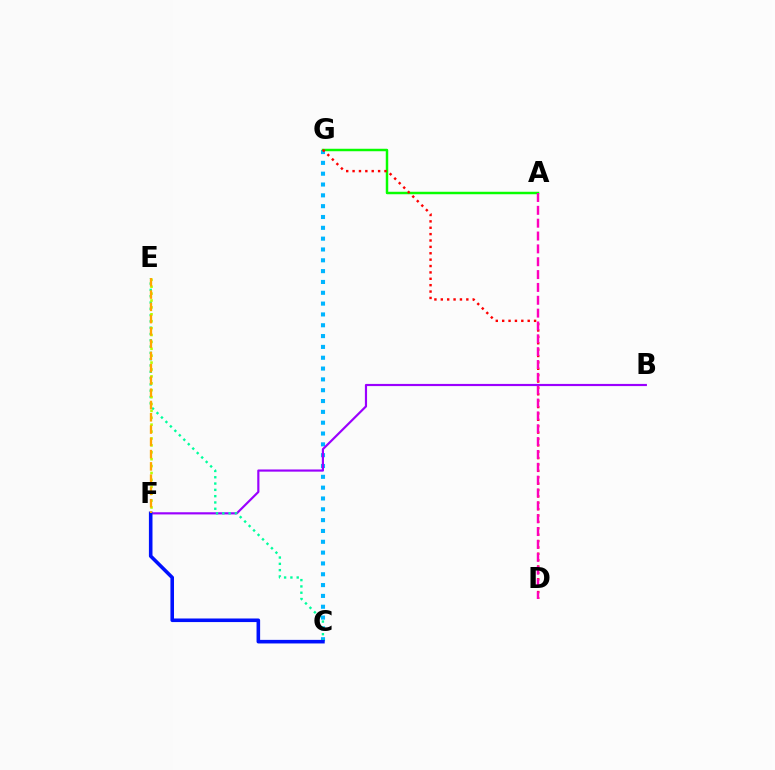{('C', 'G'): [{'color': '#00b5ff', 'line_style': 'dotted', 'thickness': 2.94}], ('A', 'G'): [{'color': '#08ff00', 'line_style': 'solid', 'thickness': 1.78}], ('B', 'F'): [{'color': '#9b00ff', 'line_style': 'solid', 'thickness': 1.56}], ('C', 'E'): [{'color': '#00ff9d', 'line_style': 'dotted', 'thickness': 1.71}], ('E', 'F'): [{'color': '#b3ff00', 'line_style': 'dotted', 'thickness': 1.87}, {'color': '#ffa500', 'line_style': 'dashed', 'thickness': 1.67}], ('D', 'G'): [{'color': '#ff0000', 'line_style': 'dotted', 'thickness': 1.73}], ('C', 'F'): [{'color': '#0010ff', 'line_style': 'solid', 'thickness': 2.58}], ('A', 'D'): [{'color': '#ff00bd', 'line_style': 'dashed', 'thickness': 1.75}]}